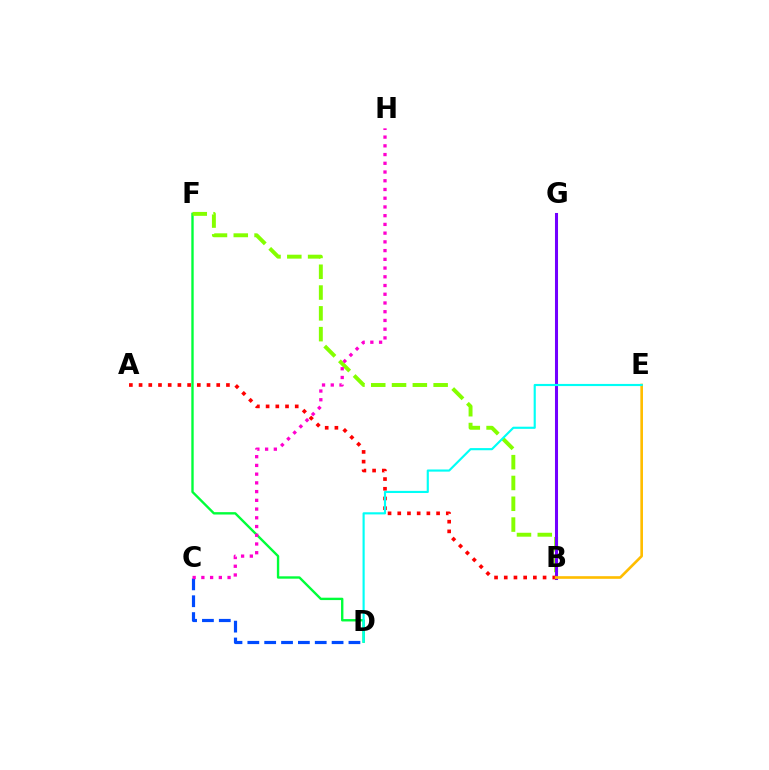{('D', 'F'): [{'color': '#00ff39', 'line_style': 'solid', 'thickness': 1.71}], ('B', 'F'): [{'color': '#84ff00', 'line_style': 'dashed', 'thickness': 2.83}], ('C', 'D'): [{'color': '#004bff', 'line_style': 'dashed', 'thickness': 2.29}], ('B', 'G'): [{'color': '#7200ff', 'line_style': 'solid', 'thickness': 2.19}], ('A', 'B'): [{'color': '#ff0000', 'line_style': 'dotted', 'thickness': 2.64}], ('B', 'E'): [{'color': '#ffbd00', 'line_style': 'solid', 'thickness': 1.9}], ('D', 'E'): [{'color': '#00fff6', 'line_style': 'solid', 'thickness': 1.55}], ('C', 'H'): [{'color': '#ff00cf', 'line_style': 'dotted', 'thickness': 2.37}]}